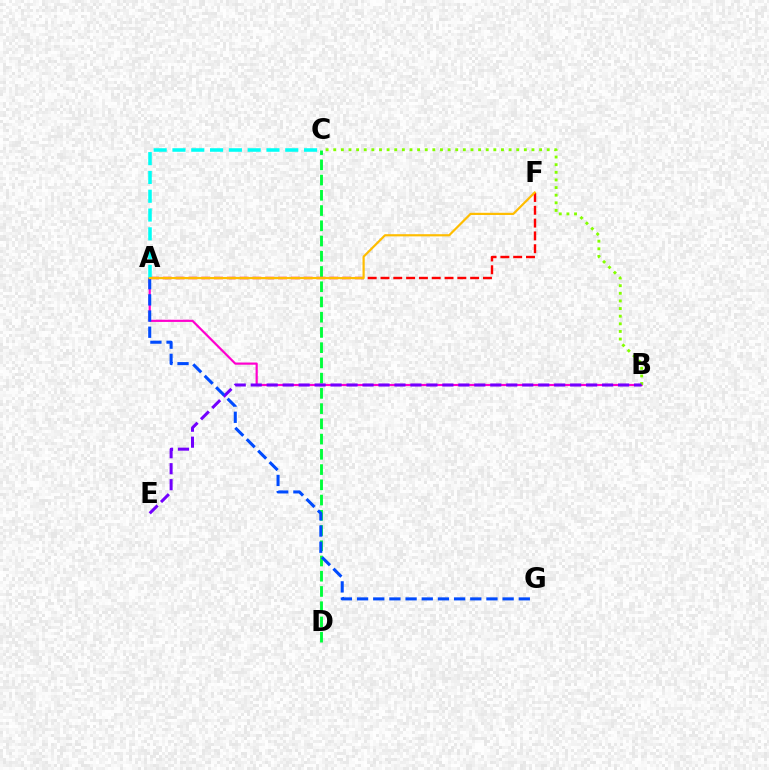{('C', 'D'): [{'color': '#00ff39', 'line_style': 'dashed', 'thickness': 2.07}], ('A', 'B'): [{'color': '#ff00cf', 'line_style': 'solid', 'thickness': 1.58}], ('A', 'F'): [{'color': '#ff0000', 'line_style': 'dashed', 'thickness': 1.74}, {'color': '#ffbd00', 'line_style': 'solid', 'thickness': 1.58}], ('B', 'C'): [{'color': '#84ff00', 'line_style': 'dotted', 'thickness': 2.07}], ('B', 'E'): [{'color': '#7200ff', 'line_style': 'dashed', 'thickness': 2.17}], ('A', 'C'): [{'color': '#00fff6', 'line_style': 'dashed', 'thickness': 2.55}], ('A', 'G'): [{'color': '#004bff', 'line_style': 'dashed', 'thickness': 2.2}]}